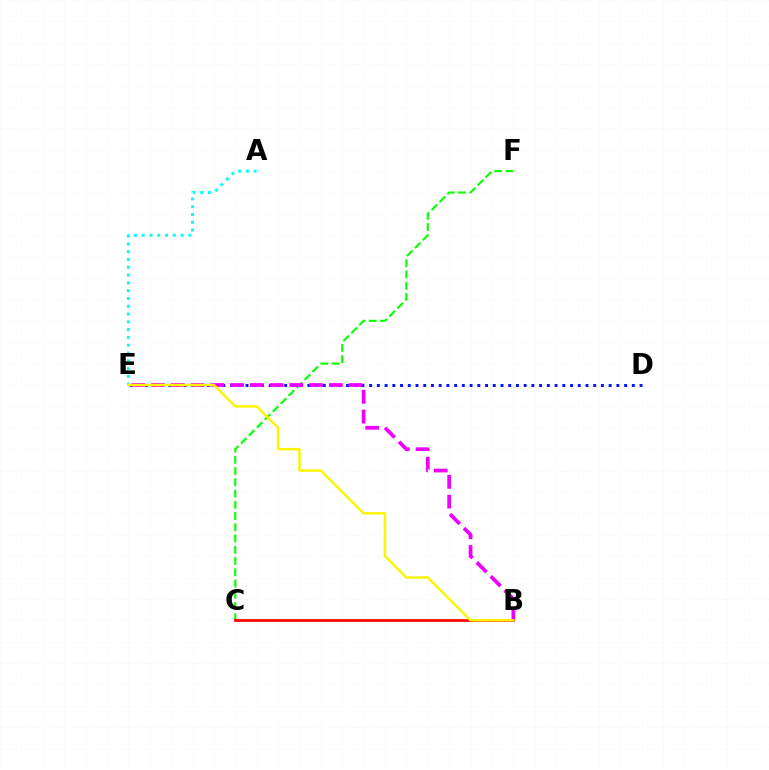{('D', 'E'): [{'color': '#0010ff', 'line_style': 'dotted', 'thickness': 2.1}], ('A', 'E'): [{'color': '#00fff6', 'line_style': 'dotted', 'thickness': 2.12}], ('C', 'F'): [{'color': '#08ff00', 'line_style': 'dashed', 'thickness': 1.53}], ('B', 'C'): [{'color': '#ff0000', 'line_style': 'solid', 'thickness': 1.97}], ('B', 'E'): [{'color': '#ee00ff', 'line_style': 'dashed', 'thickness': 2.68}, {'color': '#fcf500', 'line_style': 'solid', 'thickness': 1.77}]}